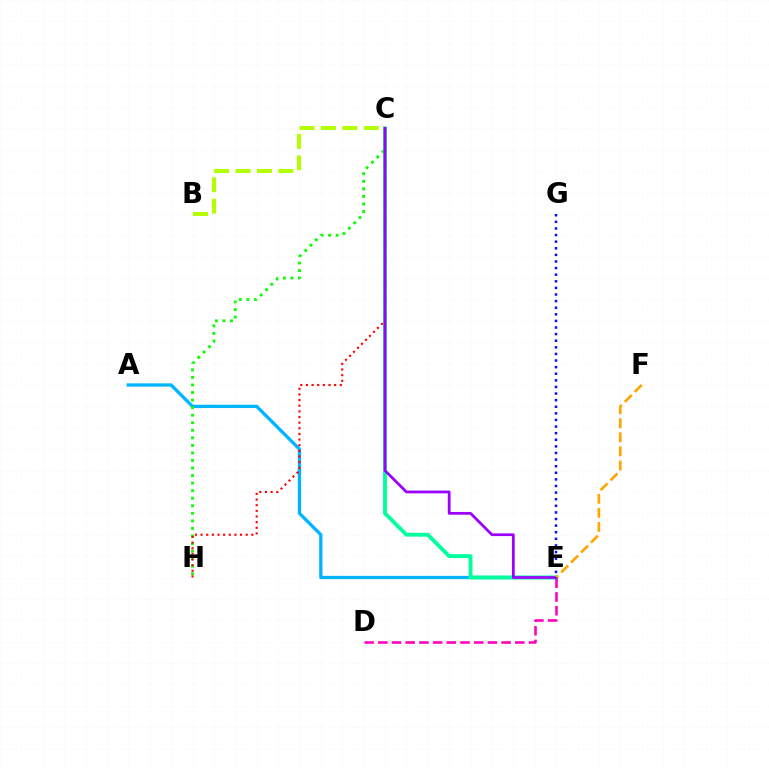{('A', 'E'): [{'color': '#00b5ff', 'line_style': 'solid', 'thickness': 2.38}], ('C', 'E'): [{'color': '#00ff9d', 'line_style': 'solid', 'thickness': 2.78}, {'color': '#9b00ff', 'line_style': 'solid', 'thickness': 1.99}], ('C', 'H'): [{'color': '#08ff00', 'line_style': 'dotted', 'thickness': 2.05}, {'color': '#ff0000', 'line_style': 'dotted', 'thickness': 1.53}], ('D', 'E'): [{'color': '#ff00bd', 'line_style': 'dashed', 'thickness': 1.86}], ('B', 'C'): [{'color': '#b3ff00', 'line_style': 'dashed', 'thickness': 2.91}], ('E', 'F'): [{'color': '#ffa500', 'line_style': 'dashed', 'thickness': 1.91}], ('E', 'G'): [{'color': '#0010ff', 'line_style': 'dotted', 'thickness': 1.79}]}